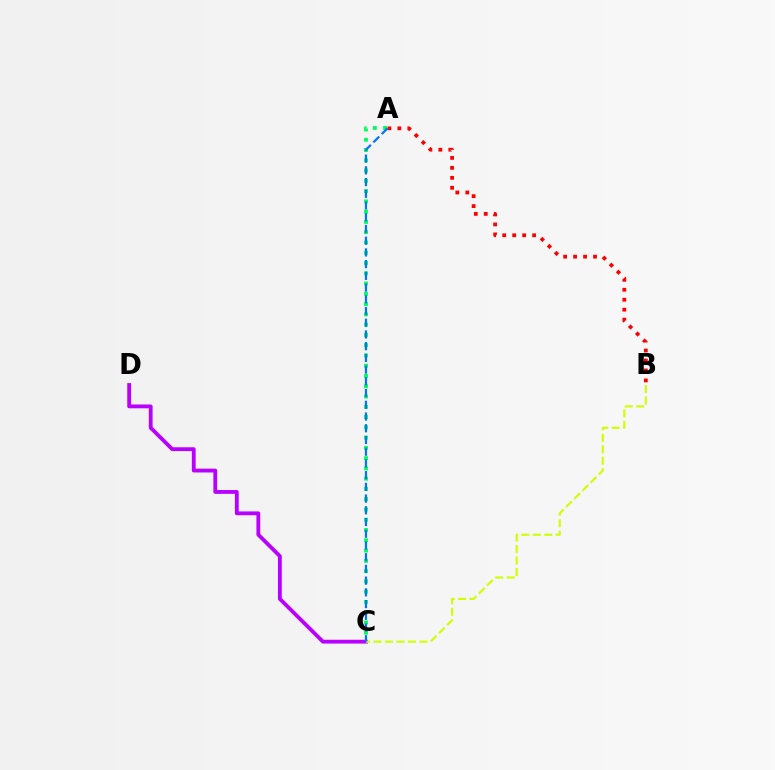{('A', 'C'): [{'color': '#00ff5c', 'line_style': 'dotted', 'thickness': 2.79}, {'color': '#0074ff', 'line_style': 'dashed', 'thickness': 1.59}], ('A', 'B'): [{'color': '#ff0000', 'line_style': 'dotted', 'thickness': 2.71}], ('C', 'D'): [{'color': '#b900ff', 'line_style': 'solid', 'thickness': 2.75}], ('B', 'C'): [{'color': '#d1ff00', 'line_style': 'dashed', 'thickness': 1.56}]}